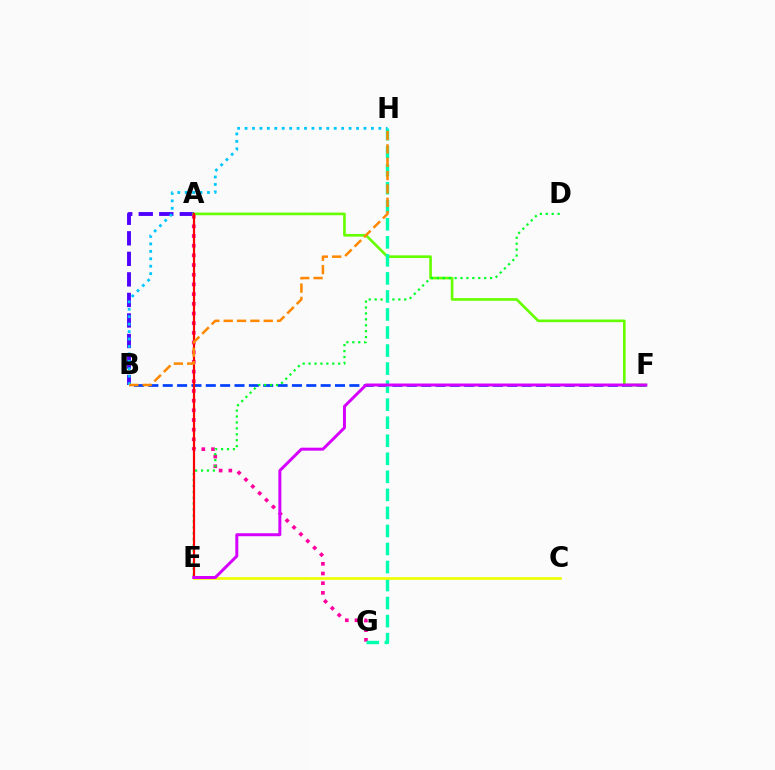{('B', 'F'): [{'color': '#003fff', 'line_style': 'dashed', 'thickness': 1.95}], ('A', 'B'): [{'color': '#4f00ff', 'line_style': 'dashed', 'thickness': 2.79}], ('A', 'G'): [{'color': '#ff00a0', 'line_style': 'dotted', 'thickness': 2.63}], ('A', 'F'): [{'color': '#66ff00', 'line_style': 'solid', 'thickness': 1.92}], ('D', 'E'): [{'color': '#00ff27', 'line_style': 'dotted', 'thickness': 1.61}], ('A', 'E'): [{'color': '#ff0000', 'line_style': 'solid', 'thickness': 1.58}], ('G', 'H'): [{'color': '#00ffaf', 'line_style': 'dashed', 'thickness': 2.45}], ('C', 'E'): [{'color': '#eeff00', 'line_style': 'solid', 'thickness': 1.93}], ('E', 'F'): [{'color': '#d600ff', 'line_style': 'solid', 'thickness': 2.14}], ('B', 'H'): [{'color': '#00c7ff', 'line_style': 'dotted', 'thickness': 2.02}, {'color': '#ff8800', 'line_style': 'dashed', 'thickness': 1.81}]}